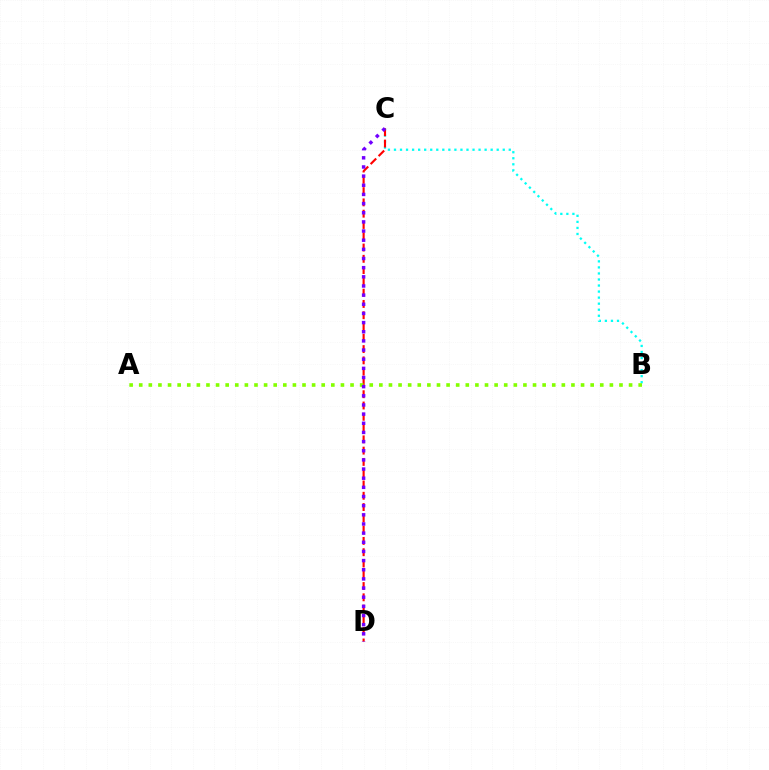{('B', 'C'): [{'color': '#00fff6', 'line_style': 'dotted', 'thickness': 1.64}], ('C', 'D'): [{'color': '#ff0000', 'line_style': 'dashed', 'thickness': 1.53}, {'color': '#7200ff', 'line_style': 'dotted', 'thickness': 2.49}], ('A', 'B'): [{'color': '#84ff00', 'line_style': 'dotted', 'thickness': 2.61}]}